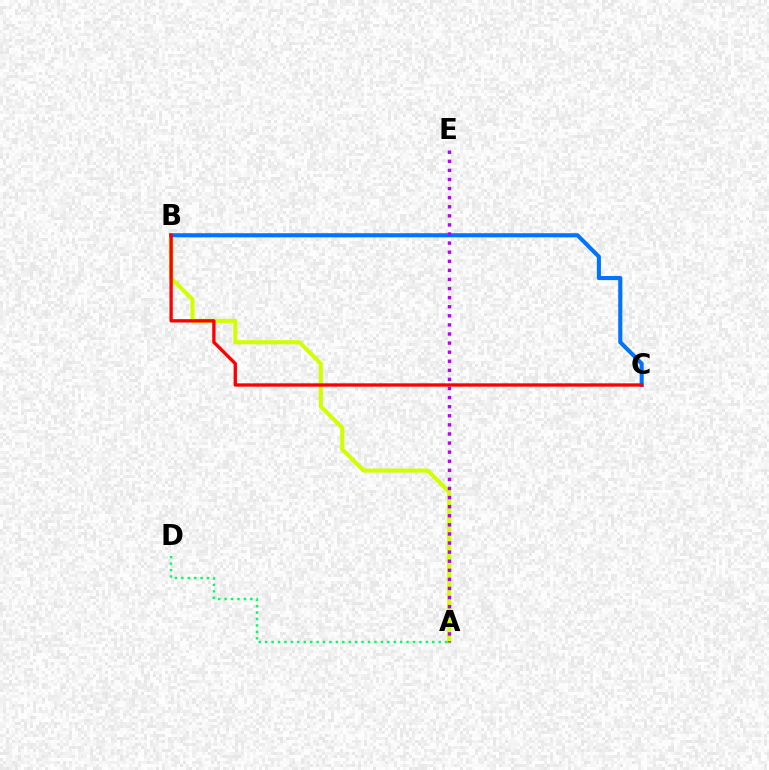{('A', 'B'): [{'color': '#d1ff00', 'line_style': 'solid', 'thickness': 2.93}], ('B', 'C'): [{'color': '#0074ff', 'line_style': 'solid', 'thickness': 2.95}, {'color': '#ff0000', 'line_style': 'solid', 'thickness': 2.4}], ('A', 'E'): [{'color': '#b900ff', 'line_style': 'dotted', 'thickness': 2.47}], ('A', 'D'): [{'color': '#00ff5c', 'line_style': 'dotted', 'thickness': 1.75}]}